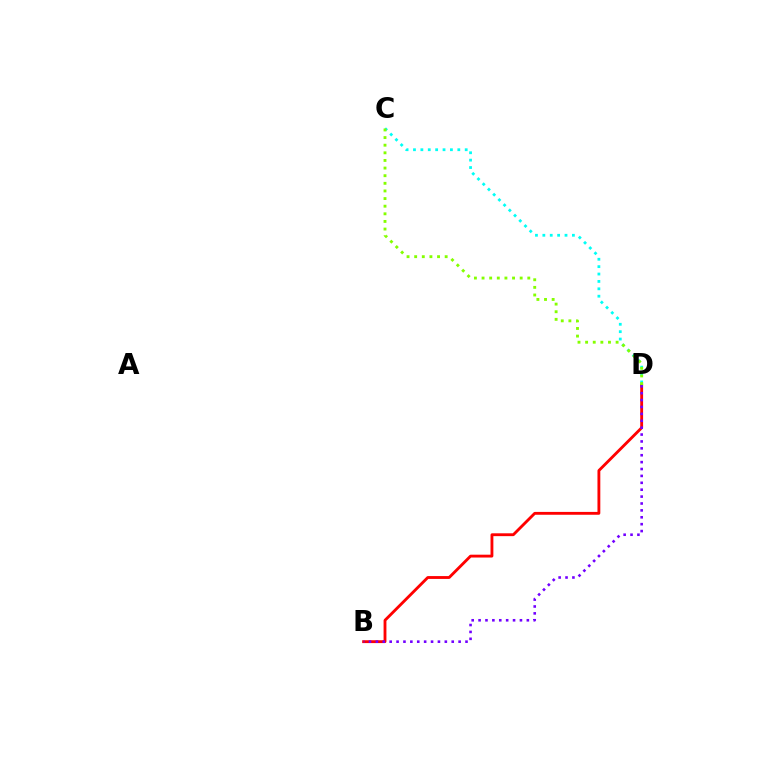{('B', 'D'): [{'color': '#ff0000', 'line_style': 'solid', 'thickness': 2.05}, {'color': '#7200ff', 'line_style': 'dotted', 'thickness': 1.87}], ('C', 'D'): [{'color': '#00fff6', 'line_style': 'dotted', 'thickness': 2.01}, {'color': '#84ff00', 'line_style': 'dotted', 'thickness': 2.07}]}